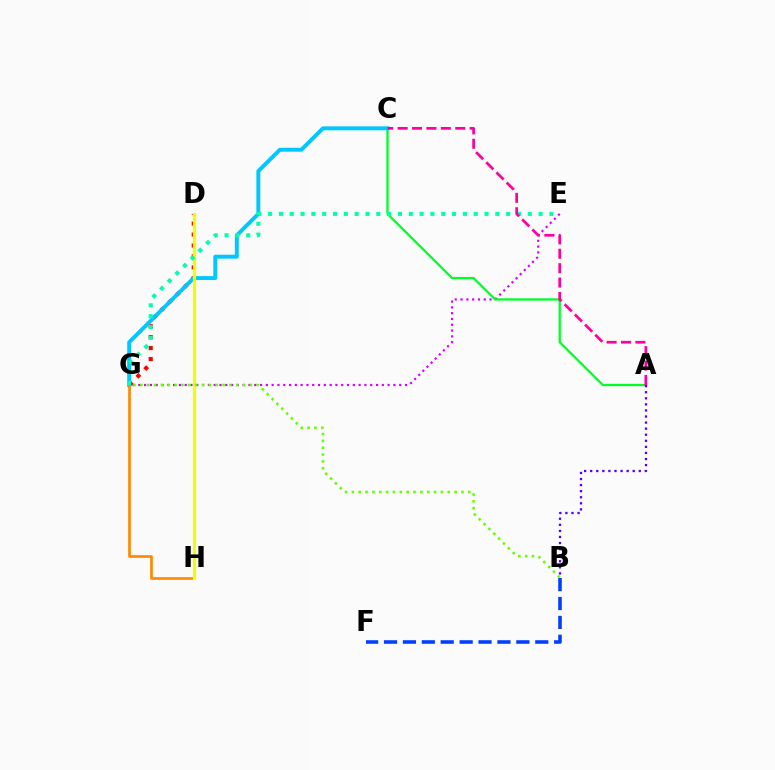{('E', 'G'): [{'color': '#d600ff', 'line_style': 'dotted', 'thickness': 1.58}, {'color': '#00ffaf', 'line_style': 'dotted', 'thickness': 2.94}], ('A', 'C'): [{'color': '#00ff27', 'line_style': 'solid', 'thickness': 1.65}, {'color': '#ff00a0', 'line_style': 'dashed', 'thickness': 1.96}], ('A', 'B'): [{'color': '#4f00ff', 'line_style': 'dotted', 'thickness': 1.65}], ('D', 'G'): [{'color': '#ff0000', 'line_style': 'dotted', 'thickness': 2.98}], ('C', 'G'): [{'color': '#00c7ff', 'line_style': 'solid', 'thickness': 2.83}], ('G', 'H'): [{'color': '#ff8800', 'line_style': 'solid', 'thickness': 1.91}], ('D', 'H'): [{'color': '#eeff00', 'line_style': 'solid', 'thickness': 2.31}], ('B', 'G'): [{'color': '#66ff00', 'line_style': 'dotted', 'thickness': 1.86}], ('B', 'F'): [{'color': '#003fff', 'line_style': 'dashed', 'thickness': 2.57}]}